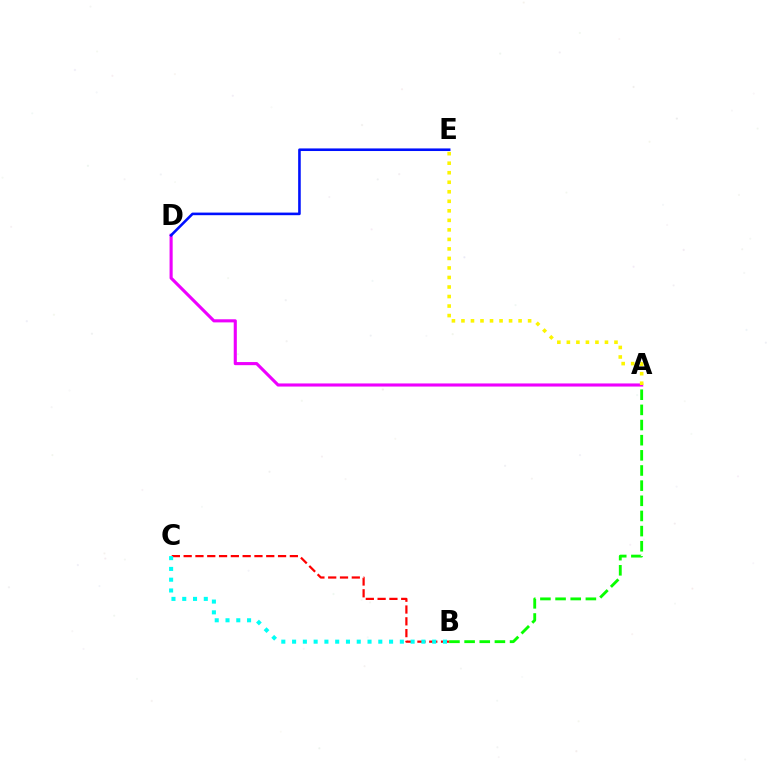{('A', 'B'): [{'color': '#08ff00', 'line_style': 'dashed', 'thickness': 2.06}], ('A', 'D'): [{'color': '#ee00ff', 'line_style': 'solid', 'thickness': 2.24}], ('D', 'E'): [{'color': '#0010ff', 'line_style': 'solid', 'thickness': 1.87}], ('B', 'C'): [{'color': '#ff0000', 'line_style': 'dashed', 'thickness': 1.6}, {'color': '#00fff6', 'line_style': 'dotted', 'thickness': 2.93}], ('A', 'E'): [{'color': '#fcf500', 'line_style': 'dotted', 'thickness': 2.59}]}